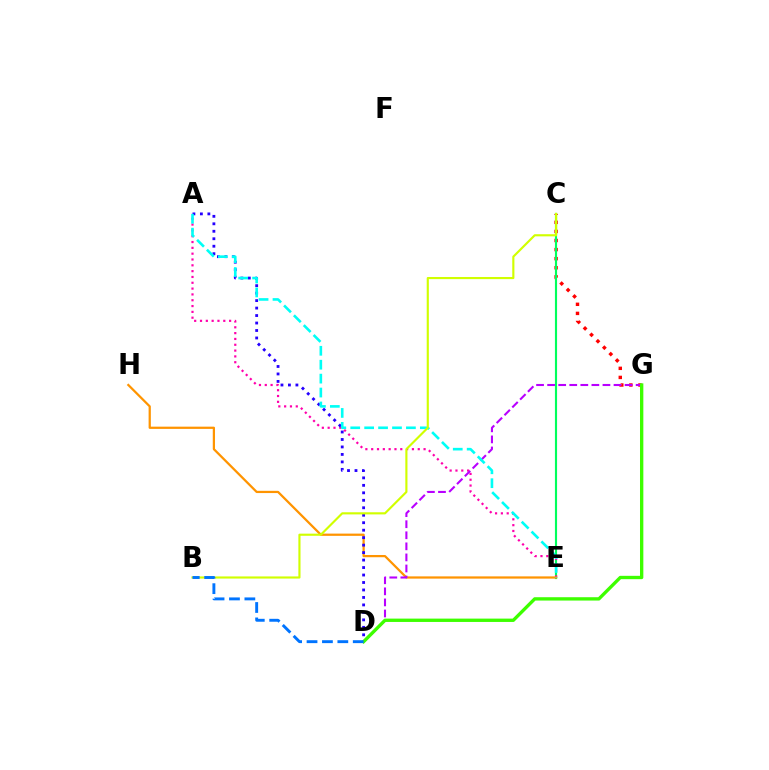{('C', 'G'): [{'color': '#ff0000', 'line_style': 'dotted', 'thickness': 2.47}], ('C', 'E'): [{'color': '#00ff5c', 'line_style': 'solid', 'thickness': 1.54}], ('A', 'E'): [{'color': '#ff00ac', 'line_style': 'dotted', 'thickness': 1.58}, {'color': '#00fff6', 'line_style': 'dashed', 'thickness': 1.89}], ('E', 'H'): [{'color': '#ff9400', 'line_style': 'solid', 'thickness': 1.61}], ('D', 'G'): [{'color': '#b900ff', 'line_style': 'dashed', 'thickness': 1.5}, {'color': '#3dff00', 'line_style': 'solid', 'thickness': 2.41}], ('A', 'D'): [{'color': '#2500ff', 'line_style': 'dotted', 'thickness': 2.03}], ('B', 'C'): [{'color': '#d1ff00', 'line_style': 'solid', 'thickness': 1.54}], ('B', 'D'): [{'color': '#0074ff', 'line_style': 'dashed', 'thickness': 2.09}]}